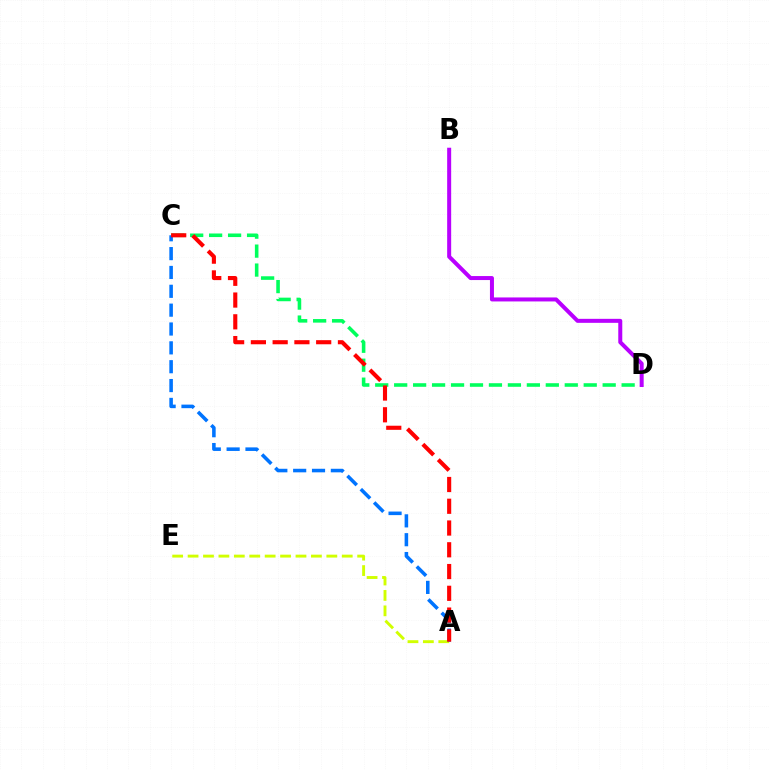{('C', 'D'): [{'color': '#00ff5c', 'line_style': 'dashed', 'thickness': 2.58}], ('A', 'E'): [{'color': '#d1ff00', 'line_style': 'dashed', 'thickness': 2.09}], ('A', 'C'): [{'color': '#0074ff', 'line_style': 'dashed', 'thickness': 2.56}, {'color': '#ff0000', 'line_style': 'dashed', 'thickness': 2.96}], ('B', 'D'): [{'color': '#b900ff', 'line_style': 'solid', 'thickness': 2.88}]}